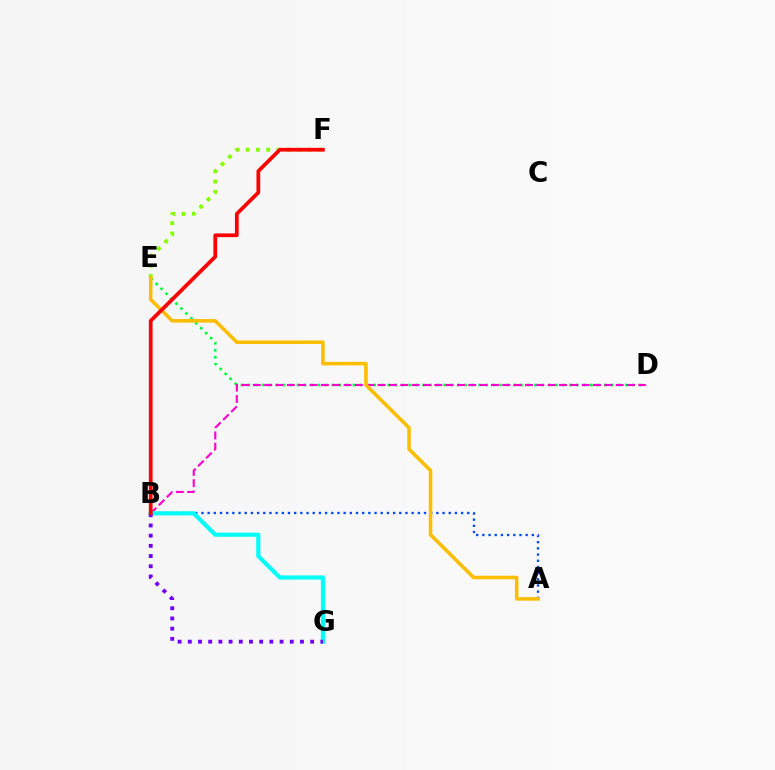{('D', 'E'): [{'color': '#00ff39', 'line_style': 'dotted', 'thickness': 1.9}], ('E', 'F'): [{'color': '#84ff00', 'line_style': 'dotted', 'thickness': 2.8}], ('B', 'D'): [{'color': '#ff00cf', 'line_style': 'dashed', 'thickness': 1.54}], ('A', 'B'): [{'color': '#004bff', 'line_style': 'dotted', 'thickness': 1.68}], ('A', 'E'): [{'color': '#ffbd00', 'line_style': 'solid', 'thickness': 2.56}], ('B', 'G'): [{'color': '#00fff6', 'line_style': 'solid', 'thickness': 2.99}, {'color': '#7200ff', 'line_style': 'dotted', 'thickness': 2.77}], ('B', 'F'): [{'color': '#ff0000', 'line_style': 'solid', 'thickness': 2.7}]}